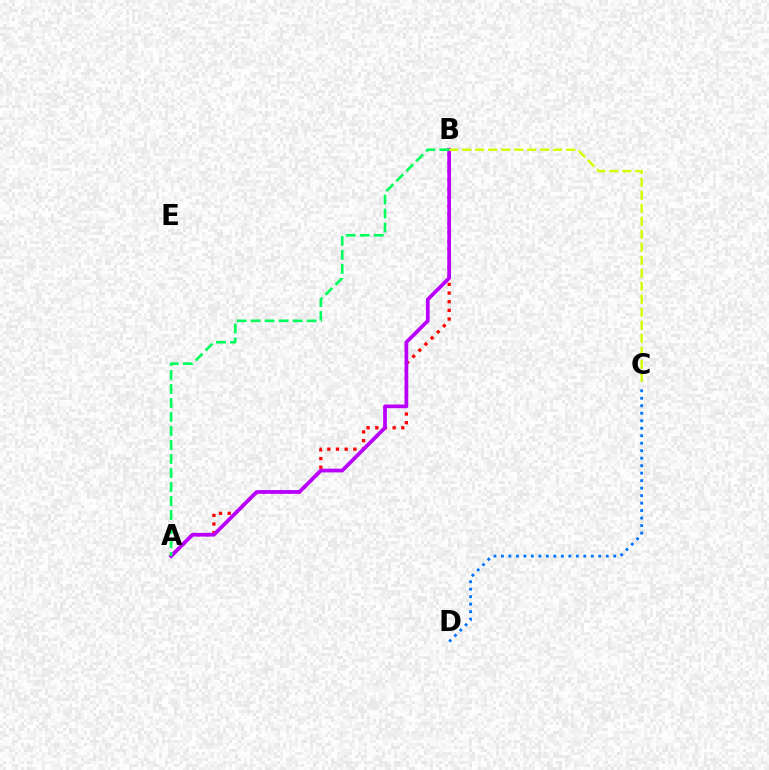{('A', 'B'): [{'color': '#ff0000', 'line_style': 'dotted', 'thickness': 2.36}, {'color': '#b900ff', 'line_style': 'solid', 'thickness': 2.68}, {'color': '#00ff5c', 'line_style': 'dashed', 'thickness': 1.9}], ('B', 'C'): [{'color': '#d1ff00', 'line_style': 'dashed', 'thickness': 1.77}], ('C', 'D'): [{'color': '#0074ff', 'line_style': 'dotted', 'thickness': 2.03}]}